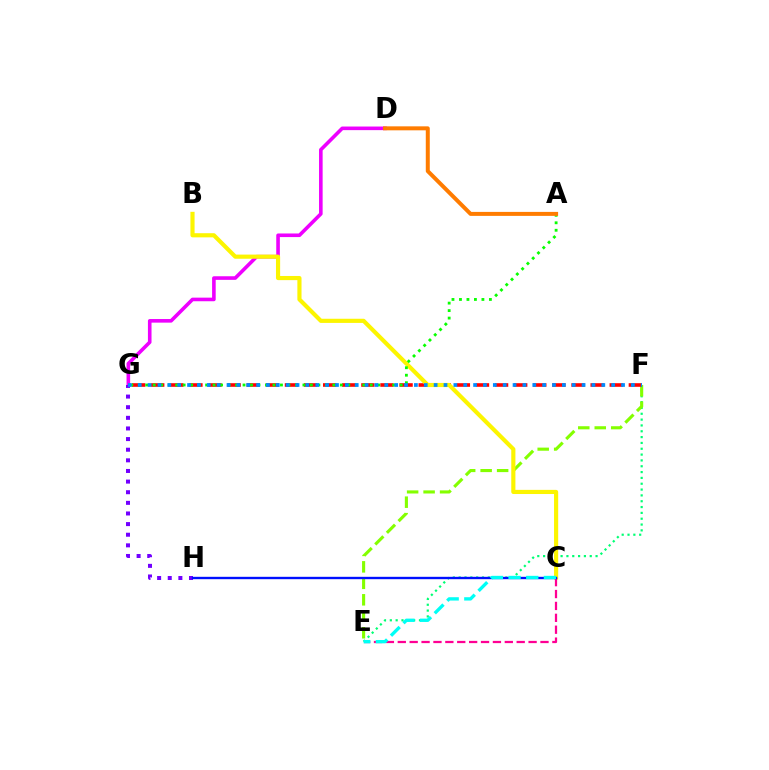{('E', 'F'): [{'color': '#00ff74', 'line_style': 'dotted', 'thickness': 1.58}, {'color': '#84ff00', 'line_style': 'dashed', 'thickness': 2.24}], ('F', 'G'): [{'color': '#ff0000', 'line_style': 'dashed', 'thickness': 2.6}, {'color': '#008cff', 'line_style': 'dotted', 'thickness': 2.68}], ('D', 'G'): [{'color': '#ee00ff', 'line_style': 'solid', 'thickness': 2.59}], ('B', 'C'): [{'color': '#fcf500', 'line_style': 'solid', 'thickness': 2.98}], ('G', 'H'): [{'color': '#7200ff', 'line_style': 'dotted', 'thickness': 2.89}], ('A', 'G'): [{'color': '#08ff00', 'line_style': 'dotted', 'thickness': 2.03}], ('C', 'E'): [{'color': '#ff0094', 'line_style': 'dashed', 'thickness': 1.62}, {'color': '#00fff6', 'line_style': 'dashed', 'thickness': 2.4}], ('C', 'H'): [{'color': '#0010ff', 'line_style': 'solid', 'thickness': 1.7}], ('A', 'D'): [{'color': '#ff7c00', 'line_style': 'solid', 'thickness': 2.87}]}